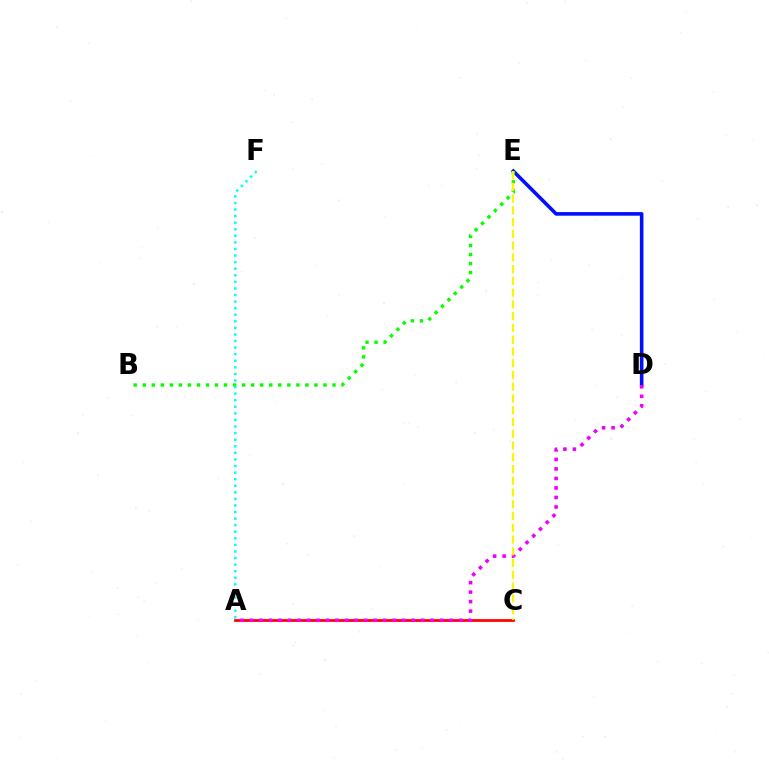{('A', 'C'): [{'color': '#ff0000', 'line_style': 'solid', 'thickness': 1.97}], ('D', 'E'): [{'color': '#0010ff', 'line_style': 'solid', 'thickness': 2.59}], ('B', 'E'): [{'color': '#08ff00', 'line_style': 'dotted', 'thickness': 2.46}], ('A', 'F'): [{'color': '#00fff6', 'line_style': 'dotted', 'thickness': 1.79}], ('A', 'D'): [{'color': '#ee00ff', 'line_style': 'dotted', 'thickness': 2.58}], ('C', 'E'): [{'color': '#fcf500', 'line_style': 'dashed', 'thickness': 1.6}]}